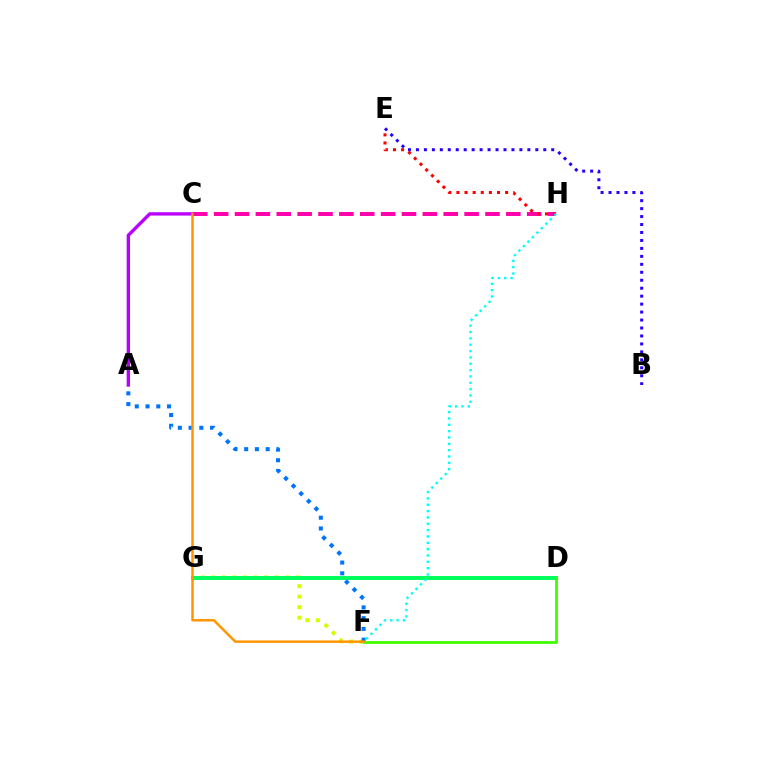{('F', 'G'): [{'color': '#d1ff00', 'line_style': 'dotted', 'thickness': 2.86}], ('C', 'H'): [{'color': '#ff00ac', 'line_style': 'dashed', 'thickness': 2.84}], ('B', 'E'): [{'color': '#2500ff', 'line_style': 'dotted', 'thickness': 2.16}], ('E', 'H'): [{'color': '#ff0000', 'line_style': 'dotted', 'thickness': 2.21}], ('D', 'G'): [{'color': '#00ff5c', 'line_style': 'solid', 'thickness': 2.85}], ('A', 'C'): [{'color': '#b900ff', 'line_style': 'solid', 'thickness': 2.42}], ('A', 'F'): [{'color': '#0074ff', 'line_style': 'dotted', 'thickness': 2.92}], ('D', 'F'): [{'color': '#3dff00', 'line_style': 'solid', 'thickness': 1.99}], ('C', 'F'): [{'color': '#ff9400', 'line_style': 'solid', 'thickness': 1.77}], ('F', 'H'): [{'color': '#00fff6', 'line_style': 'dotted', 'thickness': 1.72}]}